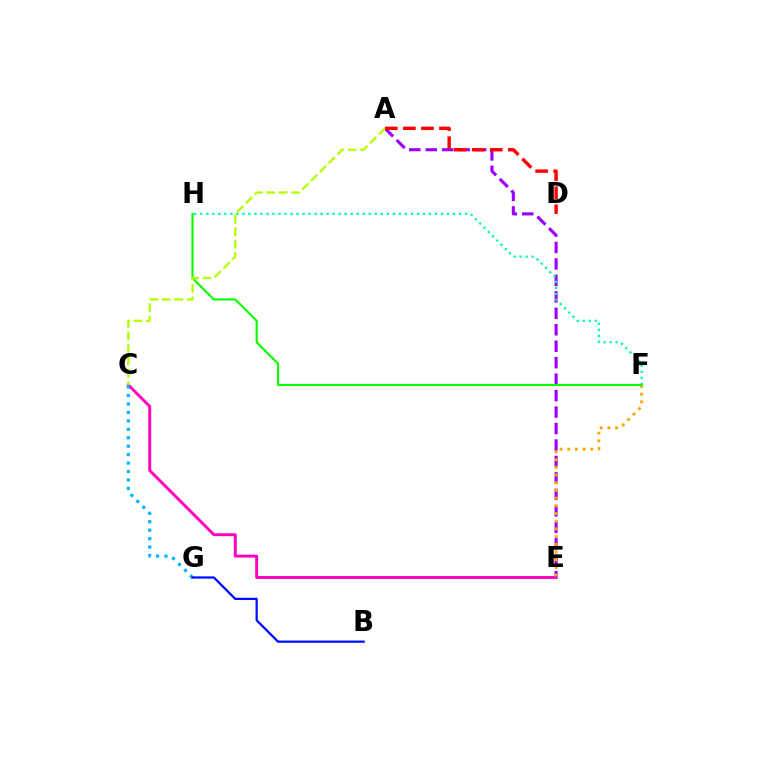{('C', 'E'): [{'color': '#ff00bd', 'line_style': 'solid', 'thickness': 2.11}], ('C', 'G'): [{'color': '#00b5ff', 'line_style': 'dotted', 'thickness': 2.29}], ('A', 'E'): [{'color': '#9b00ff', 'line_style': 'dashed', 'thickness': 2.24}], ('B', 'G'): [{'color': '#0010ff', 'line_style': 'solid', 'thickness': 1.64}], ('F', 'H'): [{'color': '#00ff9d', 'line_style': 'dotted', 'thickness': 1.64}, {'color': '#08ff00', 'line_style': 'solid', 'thickness': 1.54}], ('E', 'F'): [{'color': '#ffa500', 'line_style': 'dotted', 'thickness': 2.09}], ('A', 'C'): [{'color': '#b3ff00', 'line_style': 'dashed', 'thickness': 1.69}], ('A', 'D'): [{'color': '#ff0000', 'line_style': 'dashed', 'thickness': 2.45}]}